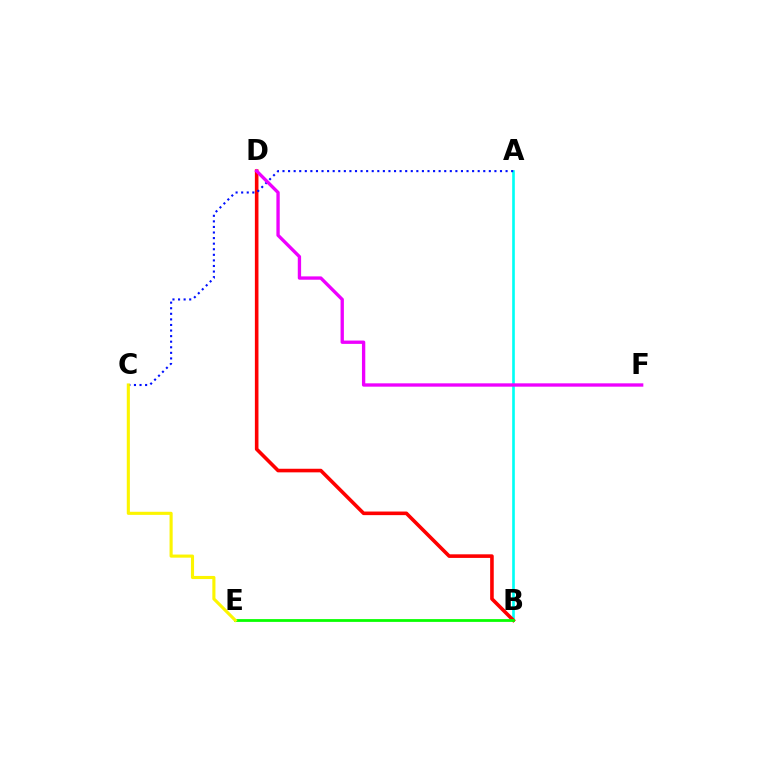{('A', 'B'): [{'color': '#00fff6', 'line_style': 'solid', 'thickness': 1.91}], ('B', 'D'): [{'color': '#ff0000', 'line_style': 'solid', 'thickness': 2.59}], ('A', 'C'): [{'color': '#0010ff', 'line_style': 'dotted', 'thickness': 1.52}], ('D', 'F'): [{'color': '#ee00ff', 'line_style': 'solid', 'thickness': 2.4}], ('B', 'E'): [{'color': '#08ff00', 'line_style': 'solid', 'thickness': 2.0}], ('C', 'E'): [{'color': '#fcf500', 'line_style': 'solid', 'thickness': 2.24}]}